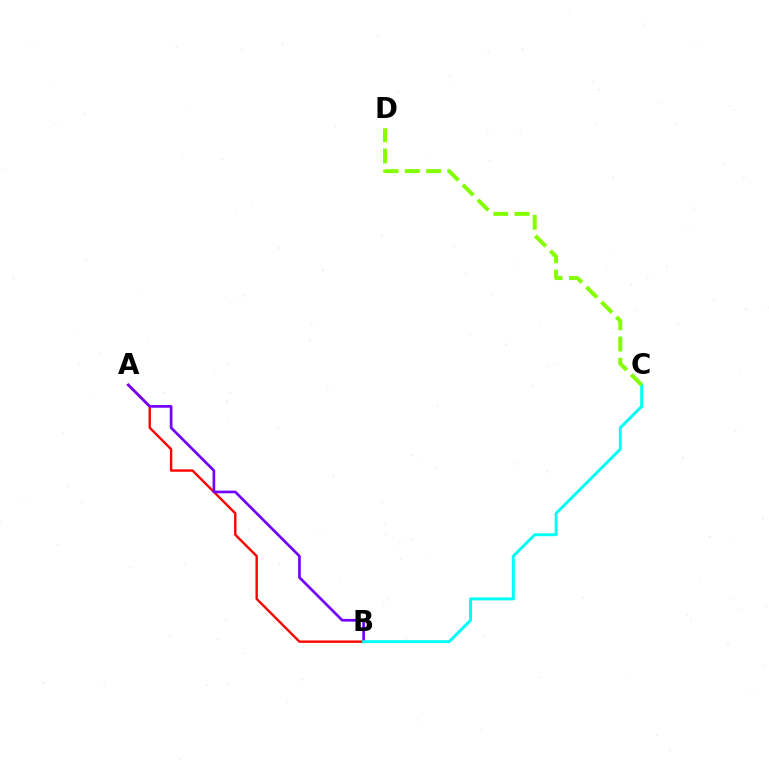{('A', 'B'): [{'color': '#ff0000', 'line_style': 'solid', 'thickness': 1.72}, {'color': '#7200ff', 'line_style': 'solid', 'thickness': 1.93}], ('B', 'C'): [{'color': '#00fff6', 'line_style': 'solid', 'thickness': 2.11}], ('C', 'D'): [{'color': '#84ff00', 'line_style': 'dashed', 'thickness': 2.88}]}